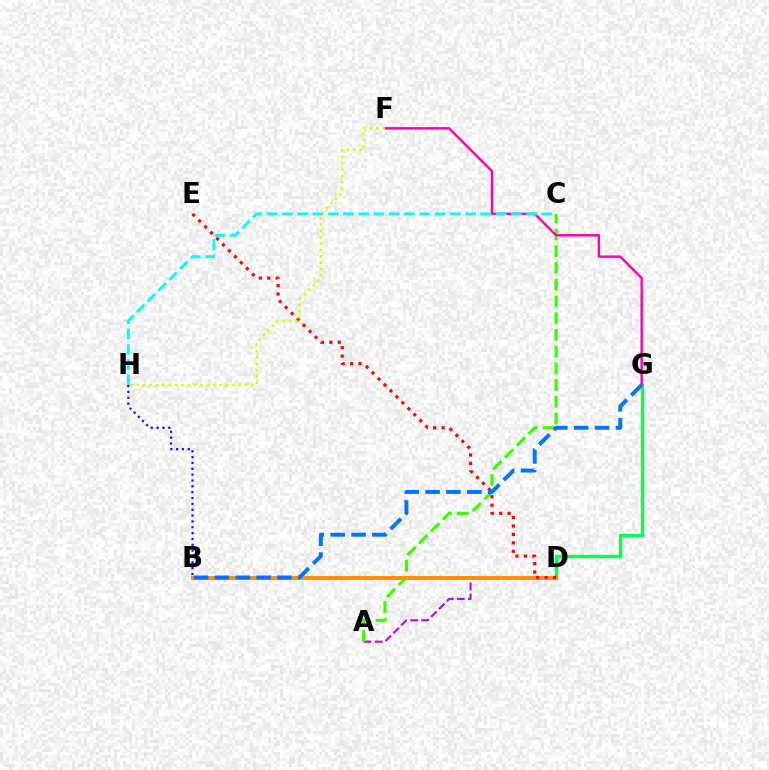{('A', 'D'): [{'color': '#b900ff', 'line_style': 'dashed', 'thickness': 1.51}], ('B', 'H'): [{'color': '#2500ff', 'line_style': 'dotted', 'thickness': 1.59}], ('D', 'G'): [{'color': '#00ff5c', 'line_style': 'solid', 'thickness': 2.5}], ('A', 'C'): [{'color': '#3dff00', 'line_style': 'dashed', 'thickness': 2.27}], ('F', 'G'): [{'color': '#ff00ac', 'line_style': 'solid', 'thickness': 1.75}], ('B', 'D'): [{'color': '#ff9400', 'line_style': 'solid', 'thickness': 2.91}], ('D', 'E'): [{'color': '#ff0000', 'line_style': 'dotted', 'thickness': 2.29}], ('B', 'G'): [{'color': '#0074ff', 'line_style': 'dashed', 'thickness': 2.83}], ('C', 'H'): [{'color': '#00fff6', 'line_style': 'dashed', 'thickness': 2.07}], ('F', 'H'): [{'color': '#d1ff00', 'line_style': 'dotted', 'thickness': 1.73}]}